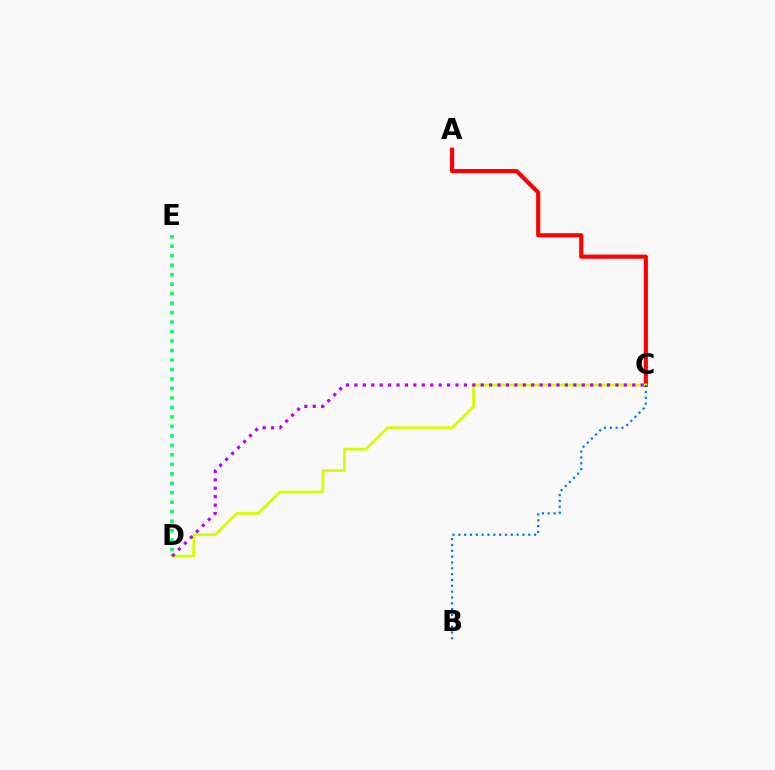{('A', 'C'): [{'color': '#ff0000', 'line_style': 'solid', 'thickness': 2.99}], ('D', 'E'): [{'color': '#00ff5c', 'line_style': 'dotted', 'thickness': 2.58}], ('C', 'D'): [{'color': '#d1ff00', 'line_style': 'solid', 'thickness': 1.99}, {'color': '#b900ff', 'line_style': 'dotted', 'thickness': 2.29}], ('B', 'C'): [{'color': '#0074ff', 'line_style': 'dotted', 'thickness': 1.58}]}